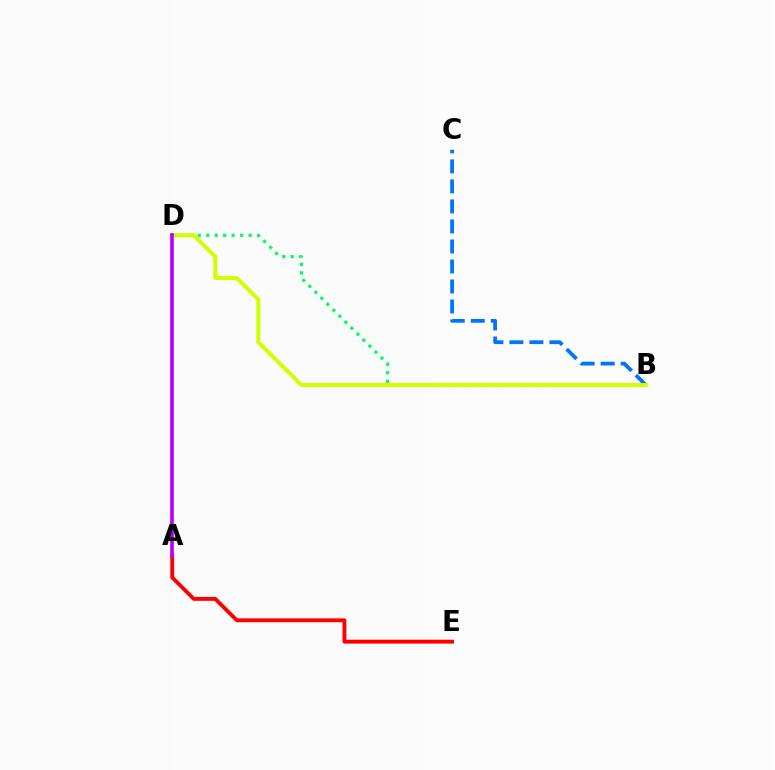{('A', 'E'): [{'color': '#ff0000', 'line_style': 'solid', 'thickness': 2.78}], ('B', 'D'): [{'color': '#00ff5c', 'line_style': 'dotted', 'thickness': 2.3}, {'color': '#d1ff00', 'line_style': 'solid', 'thickness': 2.86}], ('B', 'C'): [{'color': '#0074ff', 'line_style': 'dashed', 'thickness': 2.72}], ('A', 'D'): [{'color': '#b900ff', 'line_style': 'solid', 'thickness': 2.64}]}